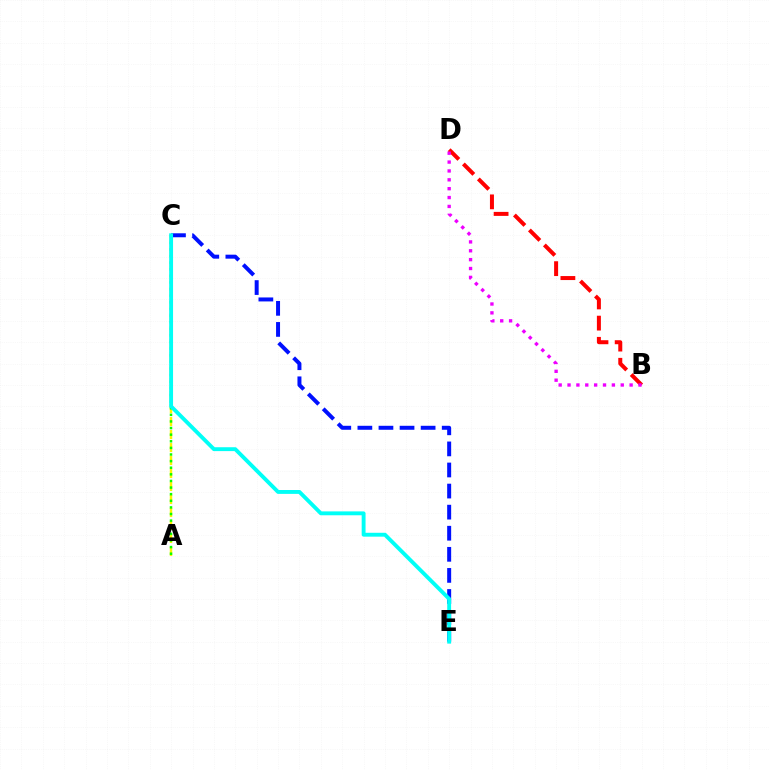{('B', 'D'): [{'color': '#ff0000', 'line_style': 'dashed', 'thickness': 2.88}, {'color': '#ee00ff', 'line_style': 'dotted', 'thickness': 2.41}], ('A', 'C'): [{'color': '#fcf500', 'line_style': 'dashed', 'thickness': 1.76}, {'color': '#08ff00', 'line_style': 'dotted', 'thickness': 1.8}], ('C', 'E'): [{'color': '#0010ff', 'line_style': 'dashed', 'thickness': 2.86}, {'color': '#00fff6', 'line_style': 'solid', 'thickness': 2.79}]}